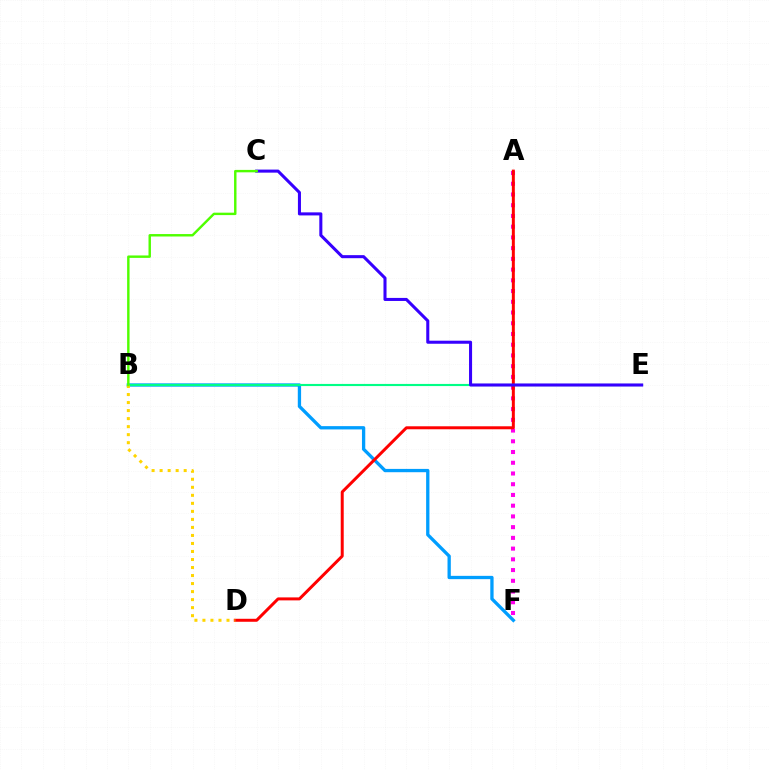{('A', 'F'): [{'color': '#ff00ed', 'line_style': 'dotted', 'thickness': 2.92}], ('B', 'F'): [{'color': '#009eff', 'line_style': 'solid', 'thickness': 2.38}], ('A', 'D'): [{'color': '#ff0000', 'line_style': 'solid', 'thickness': 2.15}], ('B', 'E'): [{'color': '#00ff86', 'line_style': 'solid', 'thickness': 1.54}], ('B', 'D'): [{'color': '#ffd500', 'line_style': 'dotted', 'thickness': 2.18}], ('C', 'E'): [{'color': '#3700ff', 'line_style': 'solid', 'thickness': 2.2}], ('B', 'C'): [{'color': '#4fff00', 'line_style': 'solid', 'thickness': 1.75}]}